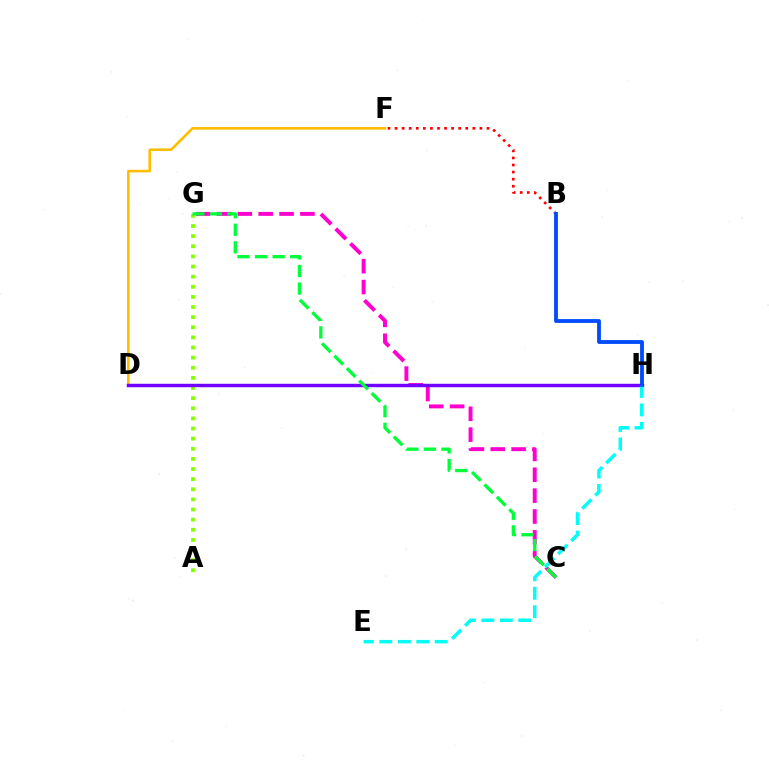{('D', 'F'): [{'color': '#ffbd00', 'line_style': 'solid', 'thickness': 1.86}], ('C', 'G'): [{'color': '#ff00cf', 'line_style': 'dashed', 'thickness': 2.83}, {'color': '#00ff39', 'line_style': 'dashed', 'thickness': 2.39}], ('A', 'G'): [{'color': '#84ff00', 'line_style': 'dotted', 'thickness': 2.75}], ('D', 'H'): [{'color': '#7200ff', 'line_style': 'solid', 'thickness': 2.48}], ('E', 'H'): [{'color': '#00fff6', 'line_style': 'dashed', 'thickness': 2.51}], ('B', 'F'): [{'color': '#ff0000', 'line_style': 'dotted', 'thickness': 1.92}], ('B', 'H'): [{'color': '#004bff', 'line_style': 'solid', 'thickness': 2.75}]}